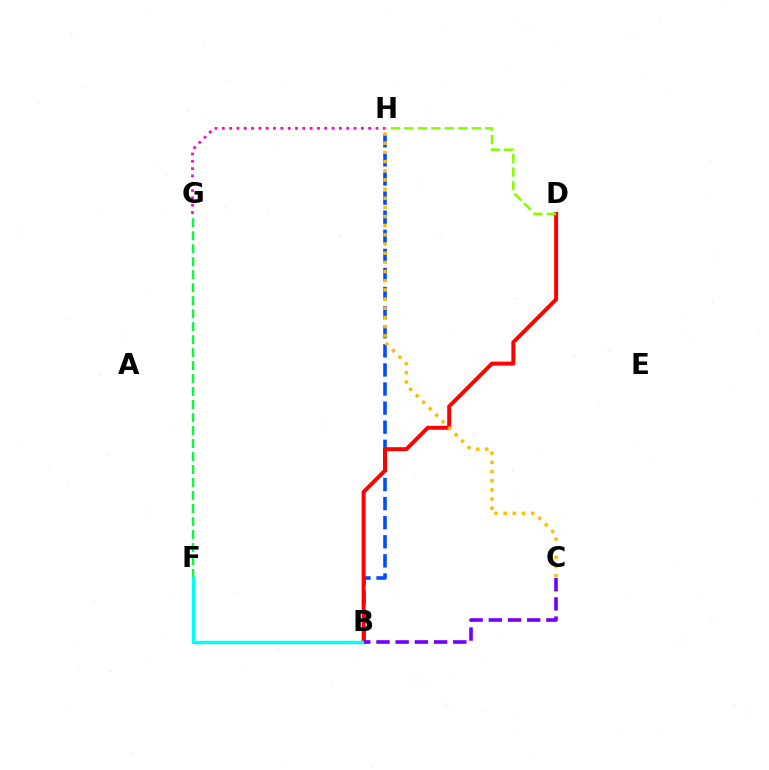{('F', 'G'): [{'color': '#00ff39', 'line_style': 'dashed', 'thickness': 1.76}], ('B', 'H'): [{'color': '#004bff', 'line_style': 'dashed', 'thickness': 2.59}], ('B', 'D'): [{'color': '#ff0000', 'line_style': 'solid', 'thickness': 2.86}], ('C', 'H'): [{'color': '#ffbd00', 'line_style': 'dotted', 'thickness': 2.49}], ('B', 'F'): [{'color': '#00fff6', 'line_style': 'solid', 'thickness': 2.47}], ('D', 'H'): [{'color': '#84ff00', 'line_style': 'dashed', 'thickness': 1.83}], ('B', 'C'): [{'color': '#7200ff', 'line_style': 'dashed', 'thickness': 2.61}], ('G', 'H'): [{'color': '#ff00cf', 'line_style': 'dotted', 'thickness': 1.99}]}